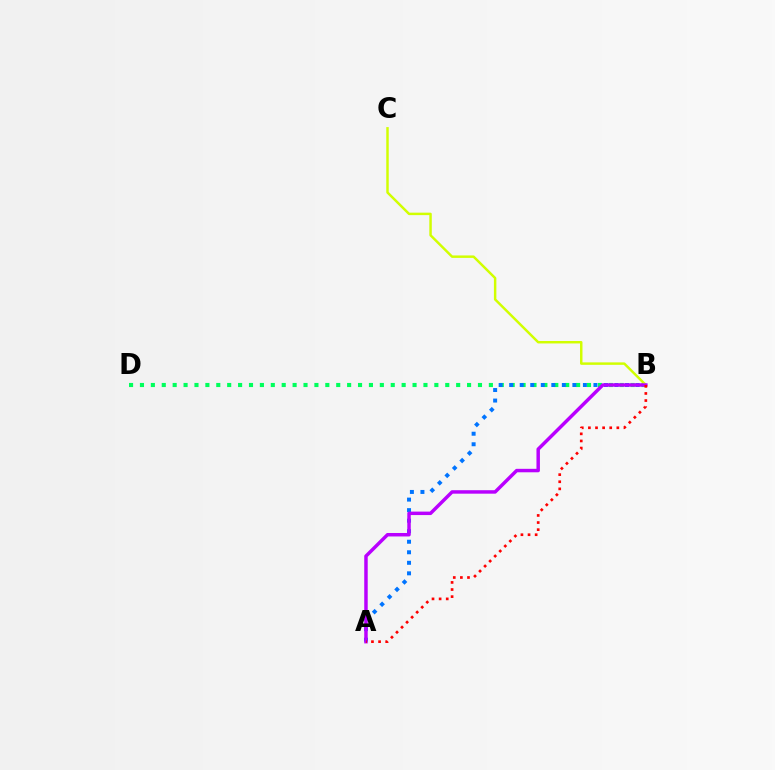{('B', 'D'): [{'color': '#00ff5c', 'line_style': 'dotted', 'thickness': 2.96}], ('B', 'C'): [{'color': '#d1ff00', 'line_style': 'solid', 'thickness': 1.77}], ('A', 'B'): [{'color': '#0074ff', 'line_style': 'dotted', 'thickness': 2.86}, {'color': '#b900ff', 'line_style': 'solid', 'thickness': 2.5}, {'color': '#ff0000', 'line_style': 'dotted', 'thickness': 1.93}]}